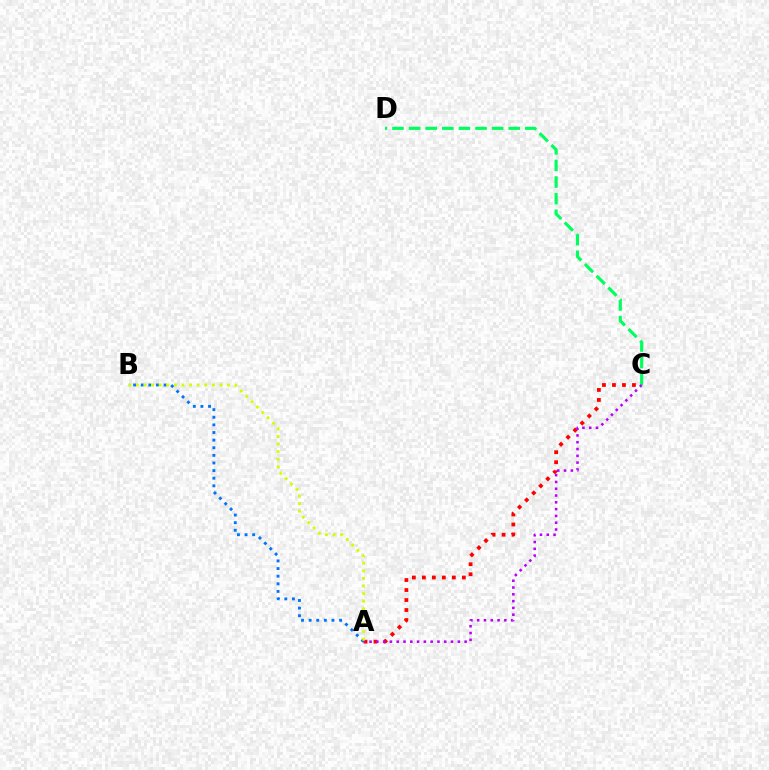{('A', 'B'): [{'color': '#0074ff', 'line_style': 'dotted', 'thickness': 2.07}, {'color': '#d1ff00', 'line_style': 'dotted', 'thickness': 2.06}], ('A', 'C'): [{'color': '#ff0000', 'line_style': 'dotted', 'thickness': 2.72}, {'color': '#b900ff', 'line_style': 'dotted', 'thickness': 1.84}], ('C', 'D'): [{'color': '#00ff5c', 'line_style': 'dashed', 'thickness': 2.26}]}